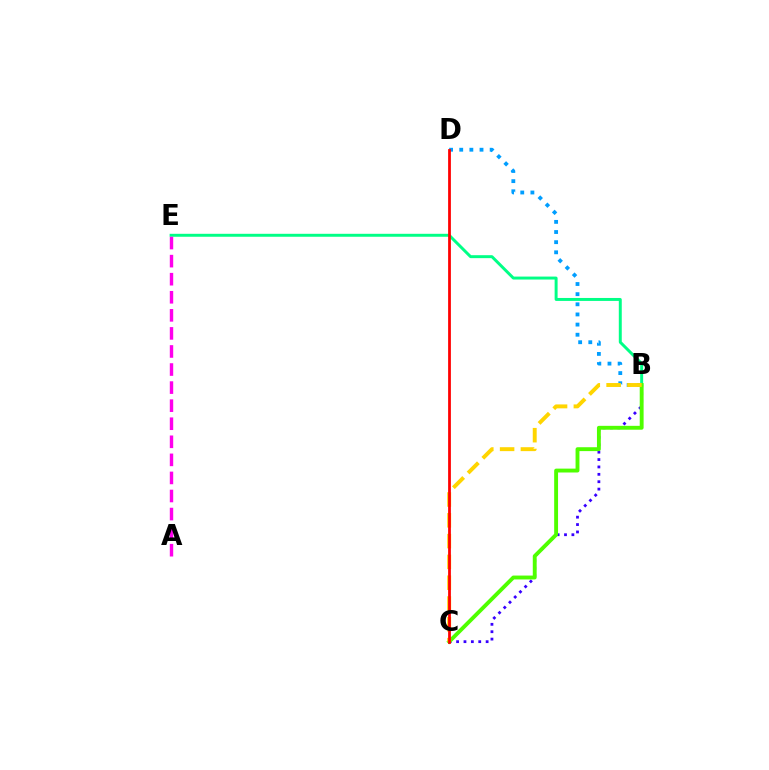{('B', 'D'): [{'color': '#009eff', 'line_style': 'dotted', 'thickness': 2.76}], ('B', 'C'): [{'color': '#3700ff', 'line_style': 'dotted', 'thickness': 2.01}, {'color': '#4fff00', 'line_style': 'solid', 'thickness': 2.79}, {'color': '#ffd500', 'line_style': 'dashed', 'thickness': 2.83}], ('B', 'E'): [{'color': '#00ff86', 'line_style': 'solid', 'thickness': 2.13}], ('A', 'E'): [{'color': '#ff00ed', 'line_style': 'dashed', 'thickness': 2.45}], ('C', 'D'): [{'color': '#ff0000', 'line_style': 'solid', 'thickness': 1.99}]}